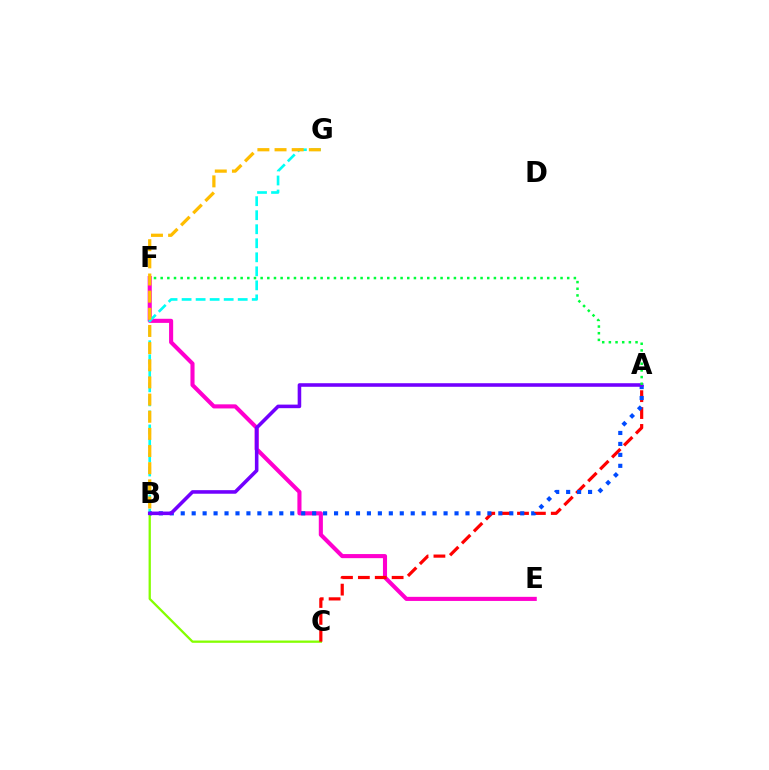{('B', 'C'): [{'color': '#84ff00', 'line_style': 'solid', 'thickness': 1.65}], ('E', 'F'): [{'color': '#ff00cf', 'line_style': 'solid', 'thickness': 2.95}], ('A', 'C'): [{'color': '#ff0000', 'line_style': 'dashed', 'thickness': 2.29}], ('B', 'G'): [{'color': '#00fff6', 'line_style': 'dashed', 'thickness': 1.91}, {'color': '#ffbd00', 'line_style': 'dashed', 'thickness': 2.33}], ('A', 'B'): [{'color': '#004bff', 'line_style': 'dotted', 'thickness': 2.98}, {'color': '#7200ff', 'line_style': 'solid', 'thickness': 2.57}], ('A', 'F'): [{'color': '#00ff39', 'line_style': 'dotted', 'thickness': 1.81}]}